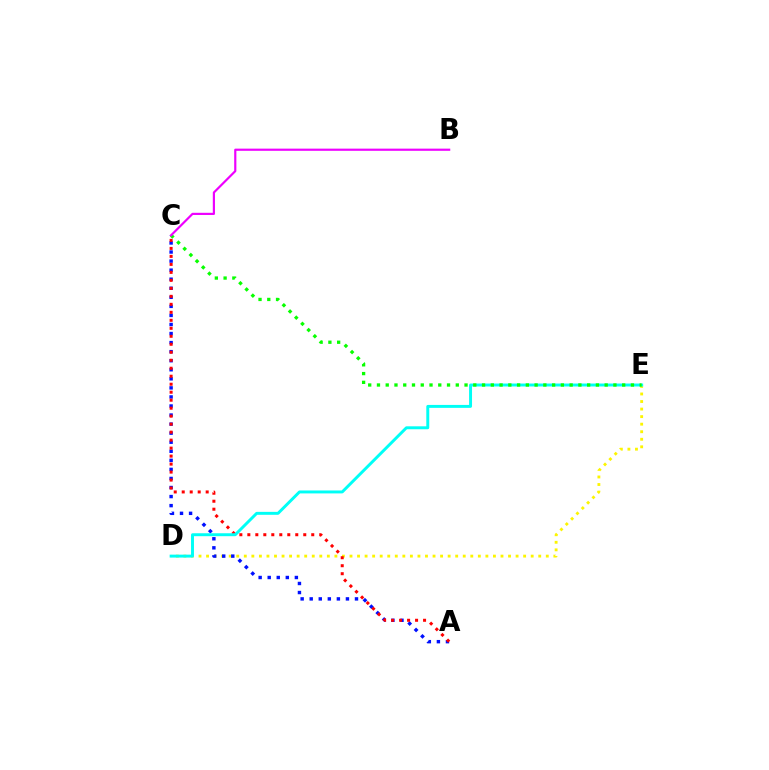{('D', 'E'): [{'color': '#fcf500', 'line_style': 'dotted', 'thickness': 2.05}, {'color': '#00fff6', 'line_style': 'solid', 'thickness': 2.12}], ('A', 'C'): [{'color': '#0010ff', 'line_style': 'dotted', 'thickness': 2.46}, {'color': '#ff0000', 'line_style': 'dotted', 'thickness': 2.17}], ('C', 'E'): [{'color': '#08ff00', 'line_style': 'dotted', 'thickness': 2.38}], ('B', 'C'): [{'color': '#ee00ff', 'line_style': 'solid', 'thickness': 1.57}]}